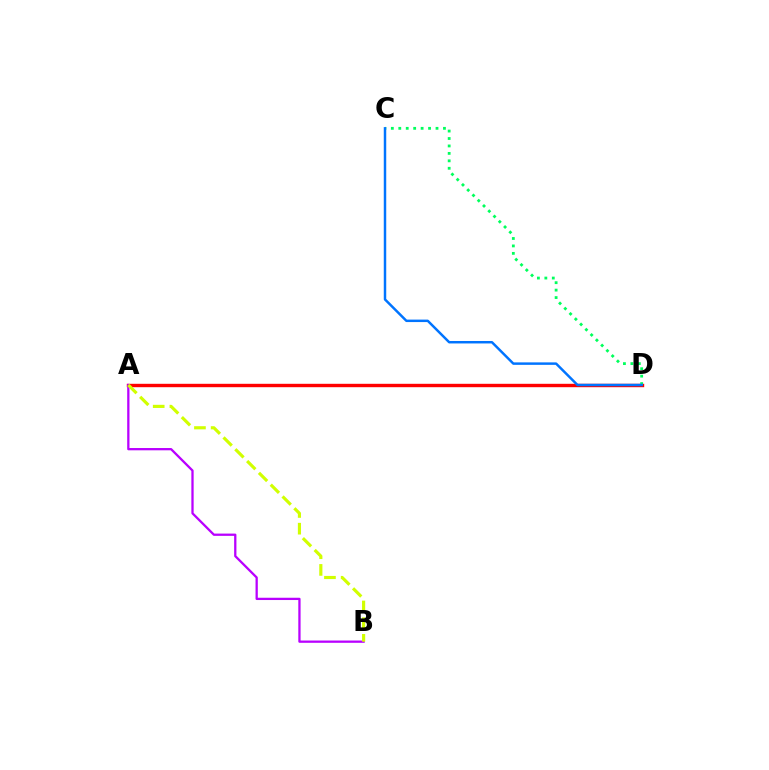{('A', 'D'): [{'color': '#ff0000', 'line_style': 'solid', 'thickness': 2.45}], ('C', 'D'): [{'color': '#00ff5c', 'line_style': 'dotted', 'thickness': 2.02}, {'color': '#0074ff', 'line_style': 'solid', 'thickness': 1.78}], ('A', 'B'): [{'color': '#b900ff', 'line_style': 'solid', 'thickness': 1.64}, {'color': '#d1ff00', 'line_style': 'dashed', 'thickness': 2.27}]}